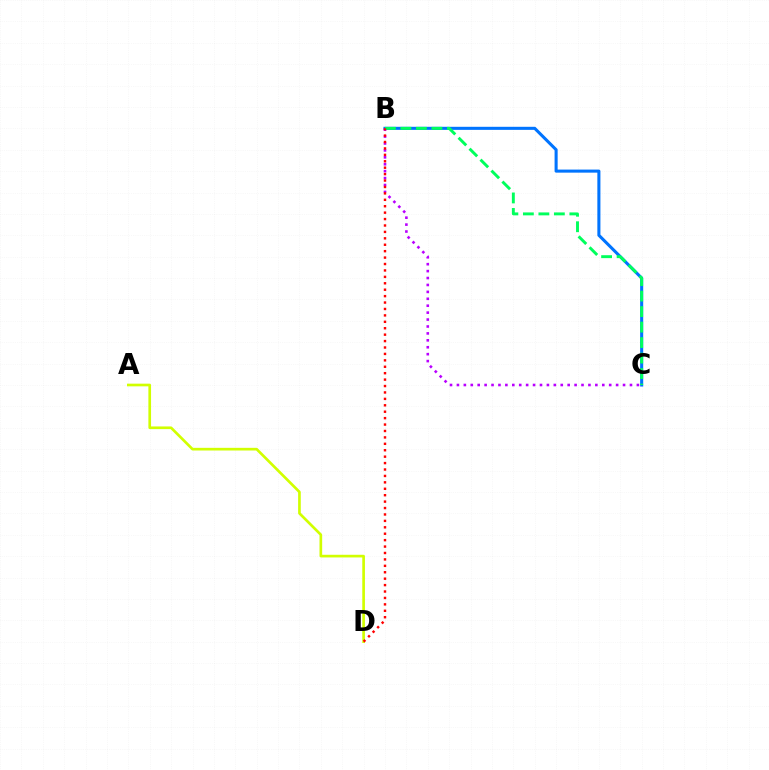{('B', 'C'): [{'color': '#0074ff', 'line_style': 'solid', 'thickness': 2.21}, {'color': '#b900ff', 'line_style': 'dotted', 'thickness': 1.88}, {'color': '#00ff5c', 'line_style': 'dashed', 'thickness': 2.1}], ('A', 'D'): [{'color': '#d1ff00', 'line_style': 'solid', 'thickness': 1.92}], ('B', 'D'): [{'color': '#ff0000', 'line_style': 'dotted', 'thickness': 1.74}]}